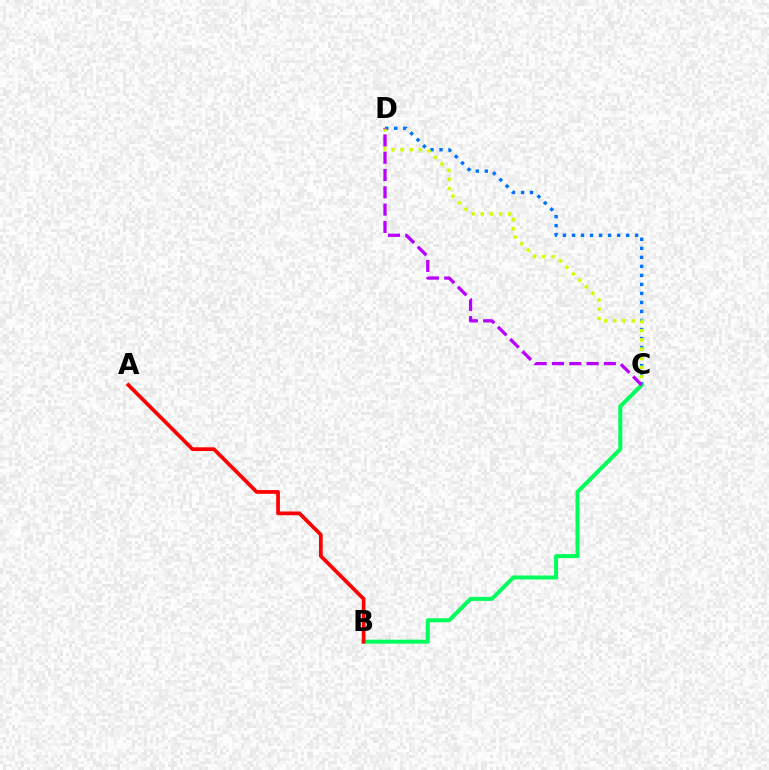{('C', 'D'): [{'color': '#0074ff', 'line_style': 'dotted', 'thickness': 2.45}, {'color': '#d1ff00', 'line_style': 'dotted', 'thickness': 2.49}, {'color': '#b900ff', 'line_style': 'dashed', 'thickness': 2.35}], ('B', 'C'): [{'color': '#00ff5c', 'line_style': 'solid', 'thickness': 2.89}], ('A', 'B'): [{'color': '#ff0000', 'line_style': 'solid', 'thickness': 2.68}]}